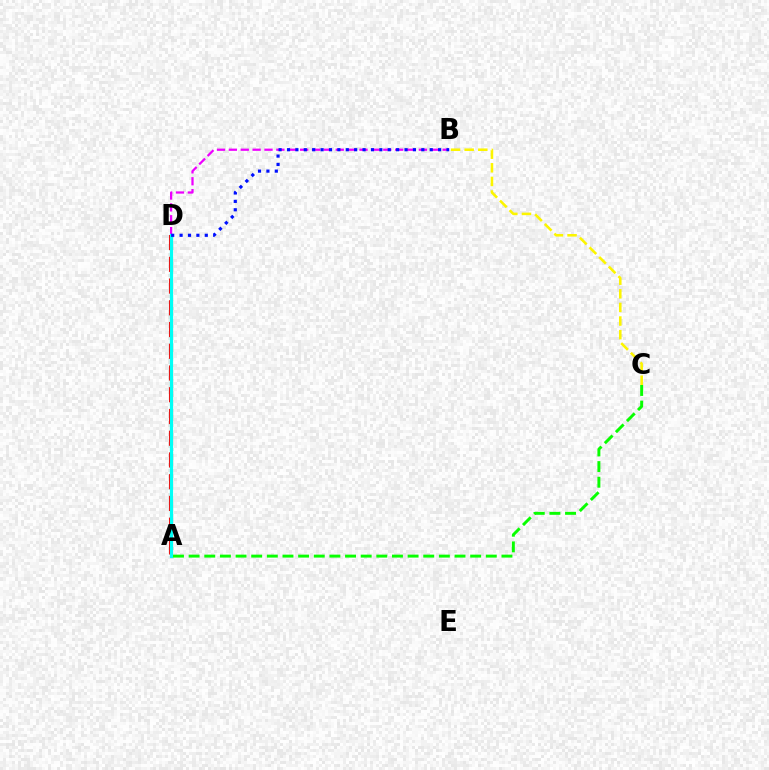{('B', 'D'): [{'color': '#ee00ff', 'line_style': 'dashed', 'thickness': 1.61}, {'color': '#0010ff', 'line_style': 'dotted', 'thickness': 2.28}], ('A', 'D'): [{'color': '#ff0000', 'line_style': 'dashed', 'thickness': 2.95}, {'color': '#00fff6', 'line_style': 'solid', 'thickness': 2.31}], ('A', 'C'): [{'color': '#08ff00', 'line_style': 'dashed', 'thickness': 2.12}], ('B', 'C'): [{'color': '#fcf500', 'line_style': 'dashed', 'thickness': 1.85}]}